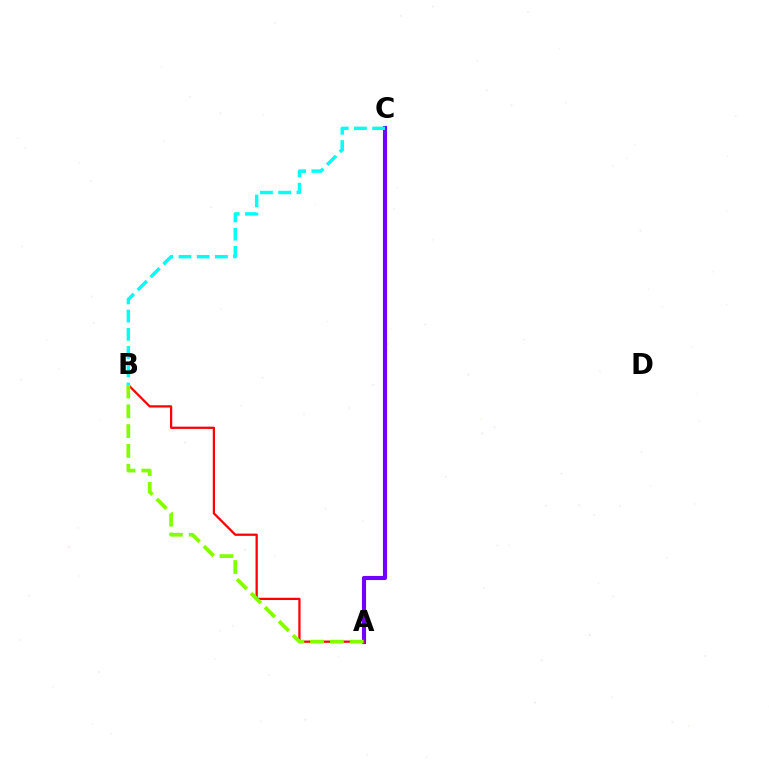{('A', 'C'): [{'color': '#7200ff', 'line_style': 'solid', 'thickness': 2.97}], ('A', 'B'): [{'color': '#ff0000', 'line_style': 'solid', 'thickness': 1.62}, {'color': '#84ff00', 'line_style': 'dashed', 'thickness': 2.69}], ('B', 'C'): [{'color': '#00fff6', 'line_style': 'dashed', 'thickness': 2.47}]}